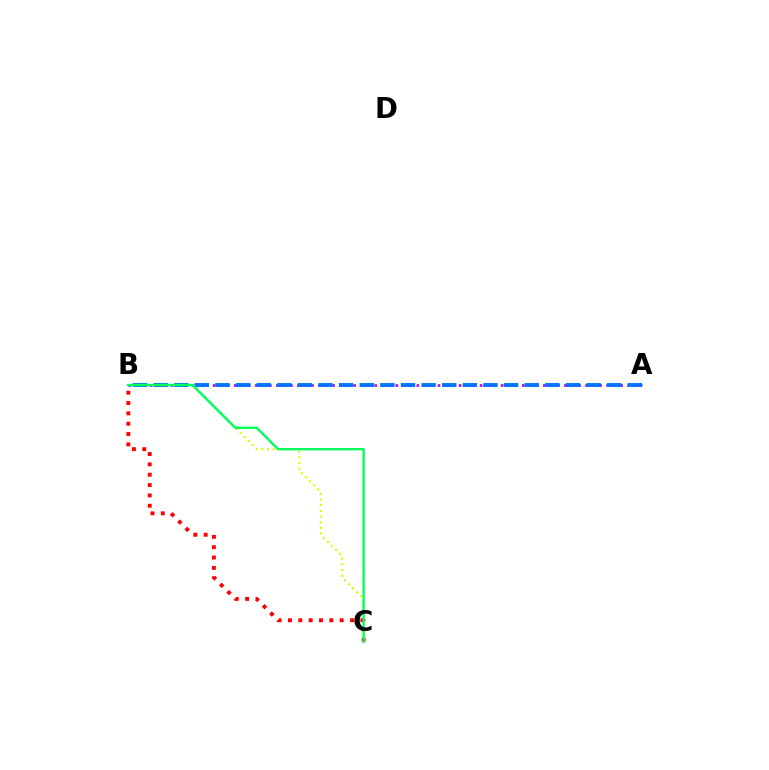{('B', 'C'): [{'color': '#d1ff00', 'line_style': 'dotted', 'thickness': 1.54}, {'color': '#ff0000', 'line_style': 'dotted', 'thickness': 2.81}, {'color': '#00ff5c', 'line_style': 'solid', 'thickness': 1.7}], ('A', 'B'): [{'color': '#b900ff', 'line_style': 'dotted', 'thickness': 1.91}, {'color': '#0074ff', 'line_style': 'dashed', 'thickness': 2.8}]}